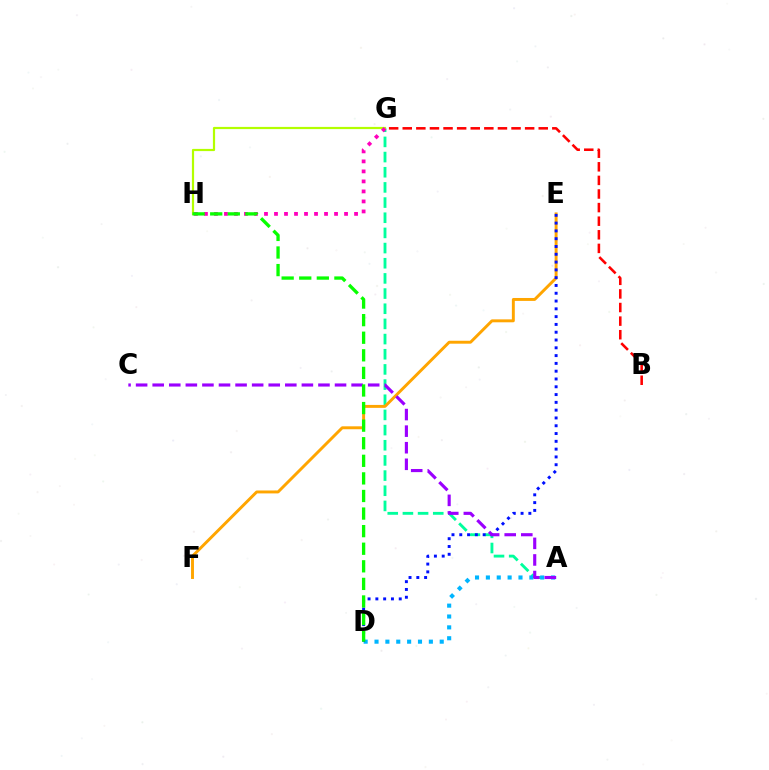{('A', 'G'): [{'color': '#00ff9d', 'line_style': 'dashed', 'thickness': 2.06}], ('G', 'H'): [{'color': '#b3ff00', 'line_style': 'solid', 'thickness': 1.58}, {'color': '#ff00bd', 'line_style': 'dotted', 'thickness': 2.72}], ('B', 'G'): [{'color': '#ff0000', 'line_style': 'dashed', 'thickness': 1.85}], ('E', 'F'): [{'color': '#ffa500', 'line_style': 'solid', 'thickness': 2.11}], ('A', 'D'): [{'color': '#00b5ff', 'line_style': 'dotted', 'thickness': 2.95}], ('D', 'E'): [{'color': '#0010ff', 'line_style': 'dotted', 'thickness': 2.12}], ('A', 'C'): [{'color': '#9b00ff', 'line_style': 'dashed', 'thickness': 2.25}], ('D', 'H'): [{'color': '#08ff00', 'line_style': 'dashed', 'thickness': 2.39}]}